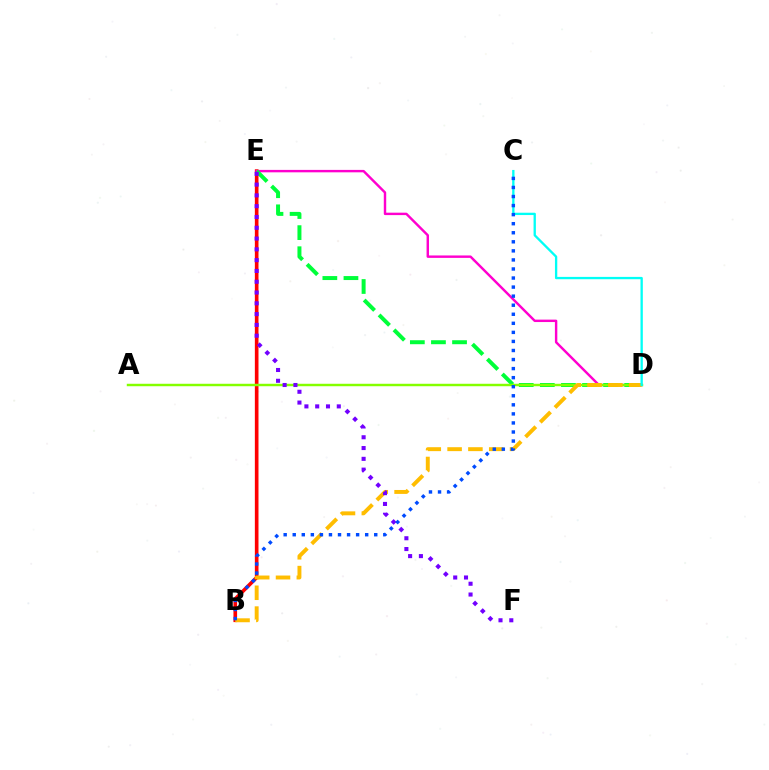{('B', 'E'): [{'color': '#ff0000', 'line_style': 'solid', 'thickness': 2.62}], ('D', 'E'): [{'color': '#ff00cf', 'line_style': 'solid', 'thickness': 1.75}, {'color': '#00ff39', 'line_style': 'dashed', 'thickness': 2.87}], ('A', 'D'): [{'color': '#84ff00', 'line_style': 'solid', 'thickness': 1.77}], ('B', 'D'): [{'color': '#ffbd00', 'line_style': 'dashed', 'thickness': 2.83}], ('E', 'F'): [{'color': '#7200ff', 'line_style': 'dotted', 'thickness': 2.93}], ('C', 'D'): [{'color': '#00fff6', 'line_style': 'solid', 'thickness': 1.67}], ('B', 'C'): [{'color': '#004bff', 'line_style': 'dotted', 'thickness': 2.46}]}